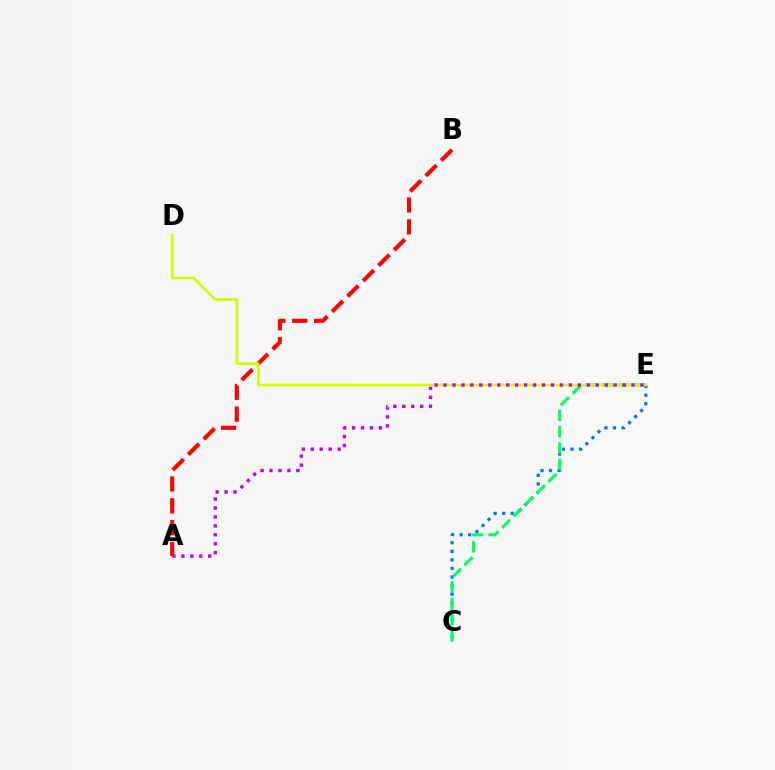{('C', 'E'): [{'color': '#0074ff', 'line_style': 'dotted', 'thickness': 2.33}, {'color': '#00ff5c', 'line_style': 'dashed', 'thickness': 2.22}], ('A', 'B'): [{'color': '#ff0000', 'line_style': 'dashed', 'thickness': 2.97}], ('D', 'E'): [{'color': '#d1ff00', 'line_style': 'solid', 'thickness': 1.92}], ('A', 'E'): [{'color': '#b900ff', 'line_style': 'dotted', 'thickness': 2.43}]}